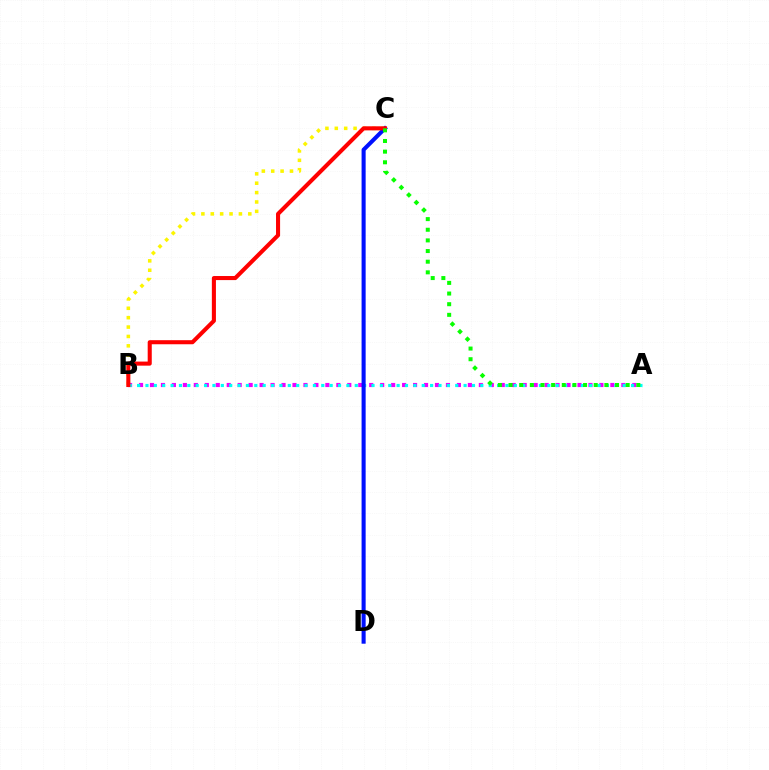{('B', 'C'): [{'color': '#fcf500', 'line_style': 'dotted', 'thickness': 2.55}, {'color': '#ff0000', 'line_style': 'solid', 'thickness': 2.93}], ('A', 'B'): [{'color': '#ee00ff', 'line_style': 'dotted', 'thickness': 2.98}, {'color': '#00fff6', 'line_style': 'dotted', 'thickness': 2.27}], ('C', 'D'): [{'color': '#0010ff', 'line_style': 'solid', 'thickness': 2.93}], ('A', 'C'): [{'color': '#08ff00', 'line_style': 'dotted', 'thickness': 2.89}]}